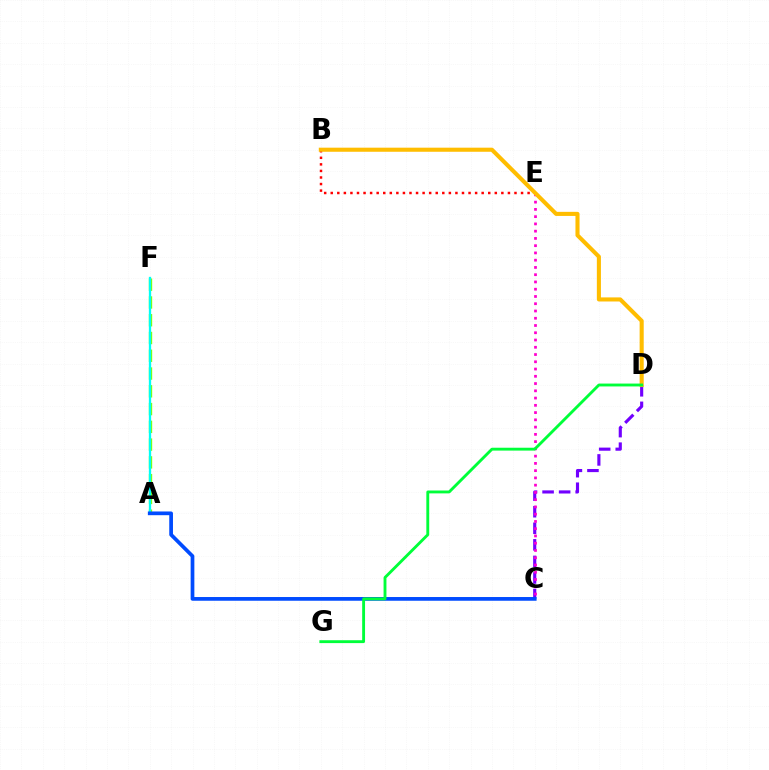{('C', 'D'): [{'color': '#7200ff', 'line_style': 'dashed', 'thickness': 2.25}], ('A', 'F'): [{'color': '#84ff00', 'line_style': 'dashed', 'thickness': 2.41}, {'color': '#00fff6', 'line_style': 'solid', 'thickness': 1.66}], ('A', 'C'): [{'color': '#004bff', 'line_style': 'solid', 'thickness': 2.68}], ('C', 'E'): [{'color': '#ff00cf', 'line_style': 'dotted', 'thickness': 1.97}], ('B', 'E'): [{'color': '#ff0000', 'line_style': 'dotted', 'thickness': 1.78}], ('B', 'D'): [{'color': '#ffbd00', 'line_style': 'solid', 'thickness': 2.94}], ('D', 'G'): [{'color': '#00ff39', 'line_style': 'solid', 'thickness': 2.07}]}